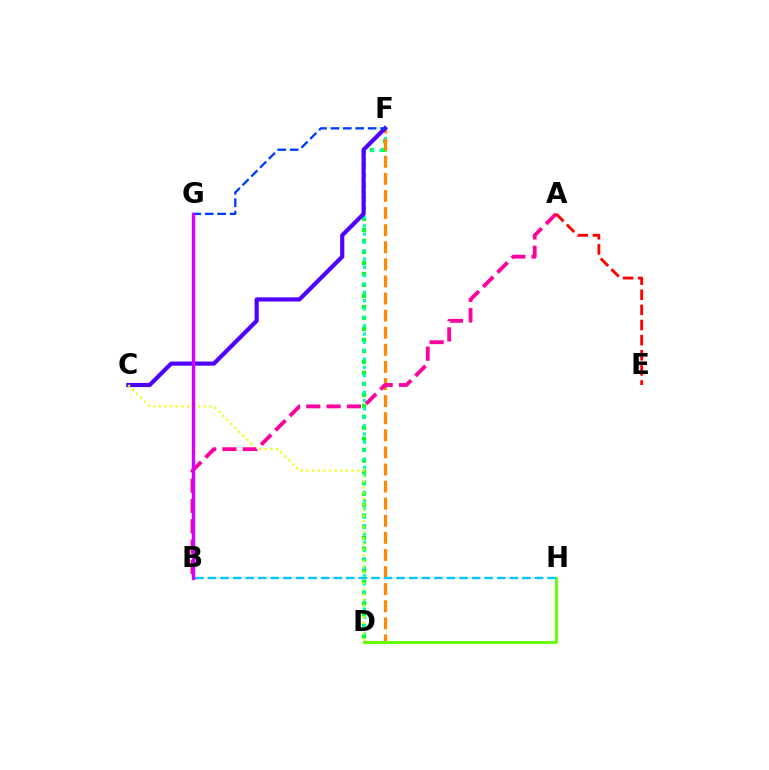{('D', 'F'): [{'color': '#00ff27', 'line_style': 'dotted', 'thickness': 2.99}, {'color': '#00ffaf', 'line_style': 'dotted', 'thickness': 2.26}, {'color': '#ff8800', 'line_style': 'dashed', 'thickness': 2.32}], ('C', 'F'): [{'color': '#4f00ff', 'line_style': 'solid', 'thickness': 3.0}], ('C', 'D'): [{'color': '#eeff00', 'line_style': 'dotted', 'thickness': 1.53}], ('F', 'G'): [{'color': '#003fff', 'line_style': 'dashed', 'thickness': 1.69}], ('D', 'H'): [{'color': '#66ff00', 'line_style': 'solid', 'thickness': 2.09}], ('B', 'H'): [{'color': '#00c7ff', 'line_style': 'dashed', 'thickness': 1.71}], ('A', 'B'): [{'color': '#ff00a0', 'line_style': 'dashed', 'thickness': 2.76}], ('A', 'E'): [{'color': '#ff0000', 'line_style': 'dashed', 'thickness': 2.05}], ('B', 'G'): [{'color': '#d600ff', 'line_style': 'solid', 'thickness': 2.43}]}